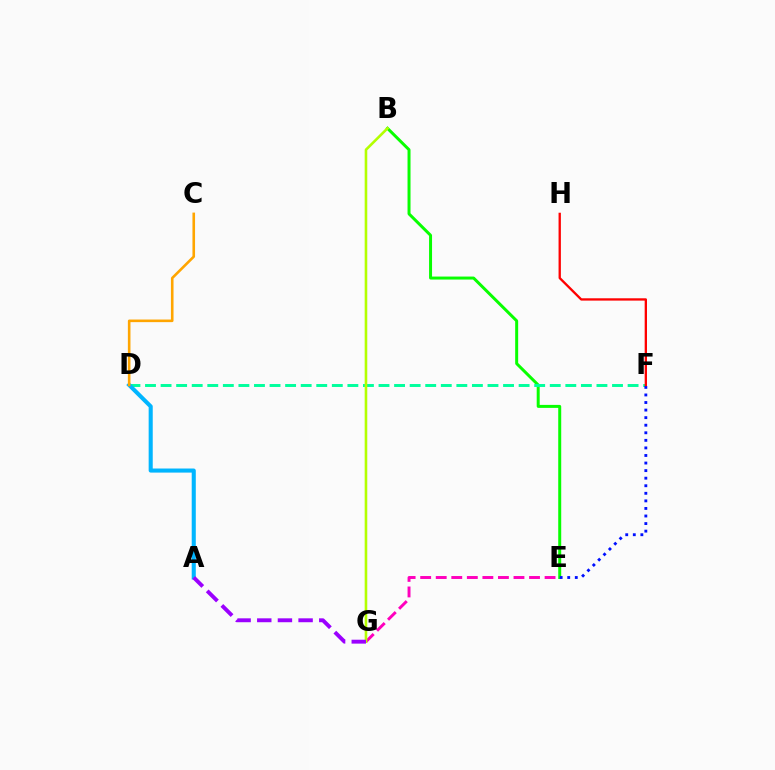{('B', 'E'): [{'color': '#08ff00', 'line_style': 'solid', 'thickness': 2.15}], ('D', 'F'): [{'color': '#00ff9d', 'line_style': 'dashed', 'thickness': 2.11}], ('E', 'G'): [{'color': '#ff00bd', 'line_style': 'dashed', 'thickness': 2.11}], ('E', 'F'): [{'color': '#0010ff', 'line_style': 'dotted', 'thickness': 2.06}], ('B', 'G'): [{'color': '#b3ff00', 'line_style': 'solid', 'thickness': 1.87}], ('F', 'H'): [{'color': '#ff0000', 'line_style': 'solid', 'thickness': 1.67}], ('A', 'D'): [{'color': '#00b5ff', 'line_style': 'solid', 'thickness': 2.94}], ('C', 'D'): [{'color': '#ffa500', 'line_style': 'solid', 'thickness': 1.87}], ('A', 'G'): [{'color': '#9b00ff', 'line_style': 'dashed', 'thickness': 2.81}]}